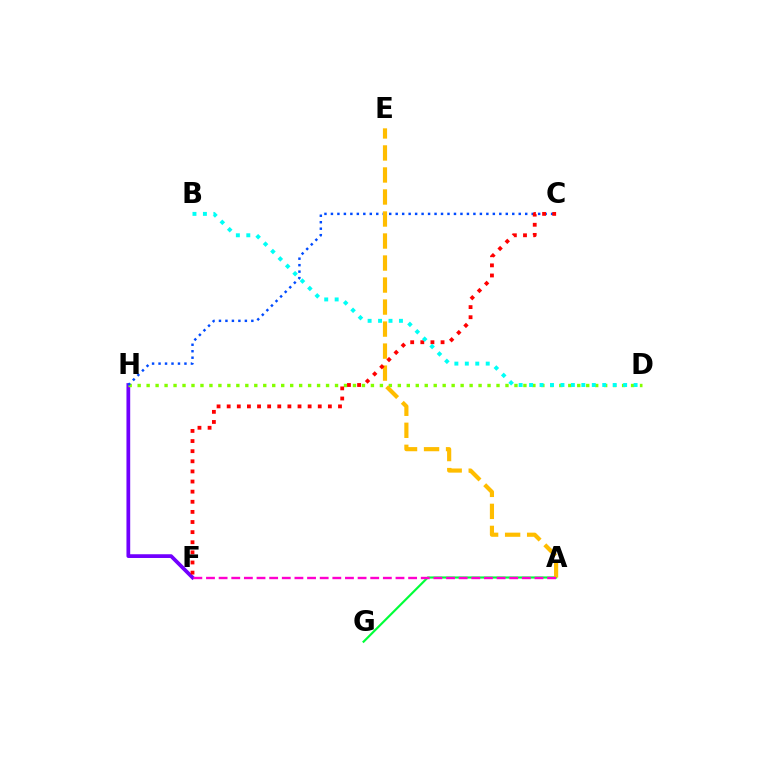{('F', 'H'): [{'color': '#7200ff', 'line_style': 'solid', 'thickness': 2.69}], ('D', 'H'): [{'color': '#84ff00', 'line_style': 'dotted', 'thickness': 2.44}], ('A', 'G'): [{'color': '#00ff39', 'line_style': 'solid', 'thickness': 1.56}], ('C', 'H'): [{'color': '#004bff', 'line_style': 'dotted', 'thickness': 1.76}], ('A', 'E'): [{'color': '#ffbd00', 'line_style': 'dashed', 'thickness': 2.99}], ('C', 'F'): [{'color': '#ff0000', 'line_style': 'dotted', 'thickness': 2.75}], ('B', 'D'): [{'color': '#00fff6', 'line_style': 'dotted', 'thickness': 2.84}], ('A', 'F'): [{'color': '#ff00cf', 'line_style': 'dashed', 'thickness': 1.72}]}